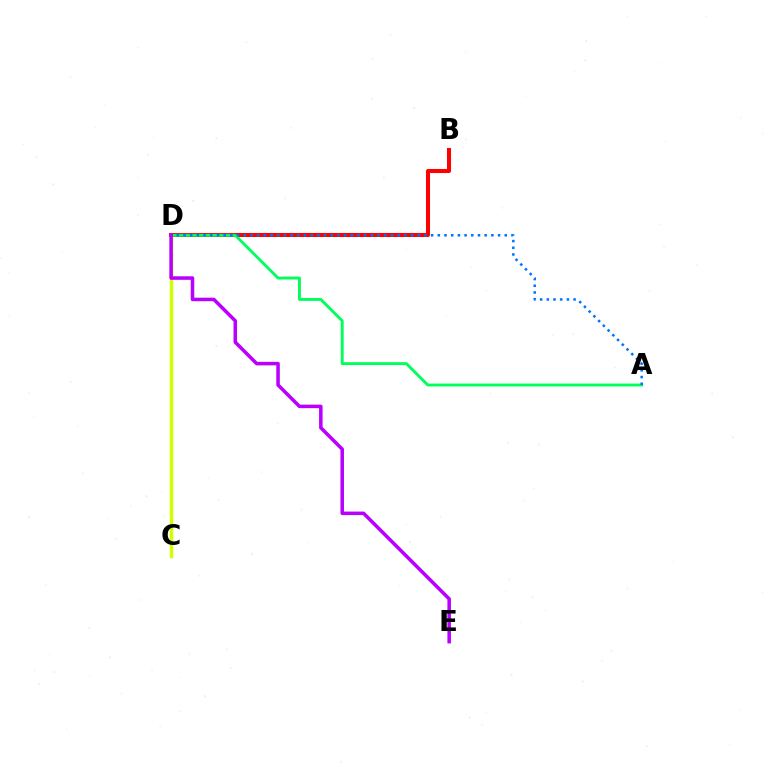{('C', 'D'): [{'color': '#d1ff00', 'line_style': 'solid', 'thickness': 2.49}], ('B', 'D'): [{'color': '#ff0000', 'line_style': 'solid', 'thickness': 2.91}], ('A', 'D'): [{'color': '#00ff5c', 'line_style': 'solid', 'thickness': 2.09}, {'color': '#0074ff', 'line_style': 'dotted', 'thickness': 1.82}], ('D', 'E'): [{'color': '#b900ff', 'line_style': 'solid', 'thickness': 2.54}]}